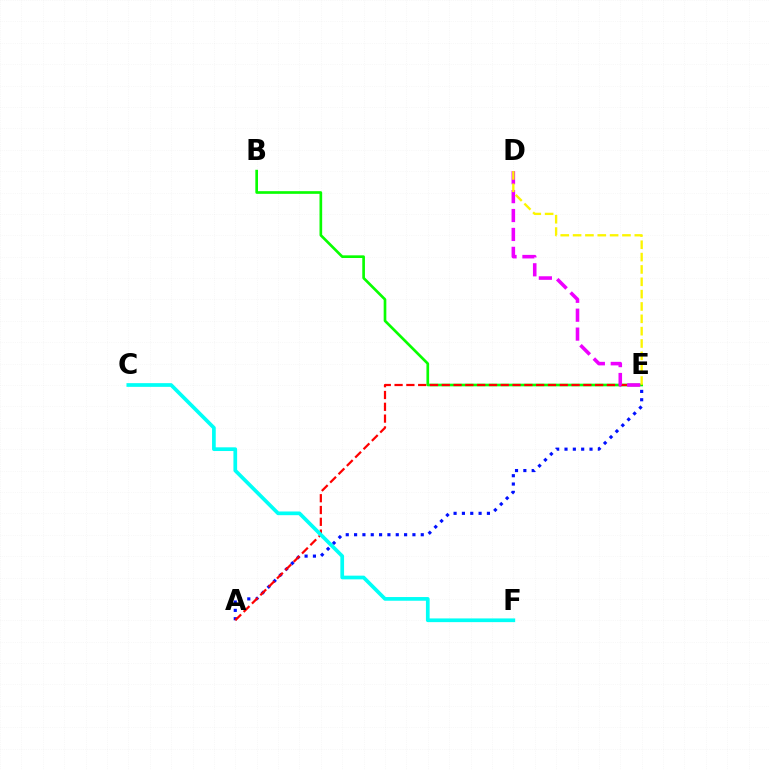{('B', 'E'): [{'color': '#08ff00', 'line_style': 'solid', 'thickness': 1.92}], ('A', 'E'): [{'color': '#0010ff', 'line_style': 'dotted', 'thickness': 2.26}, {'color': '#ff0000', 'line_style': 'dashed', 'thickness': 1.6}], ('D', 'E'): [{'color': '#ee00ff', 'line_style': 'dashed', 'thickness': 2.57}, {'color': '#fcf500', 'line_style': 'dashed', 'thickness': 1.68}], ('C', 'F'): [{'color': '#00fff6', 'line_style': 'solid', 'thickness': 2.67}]}